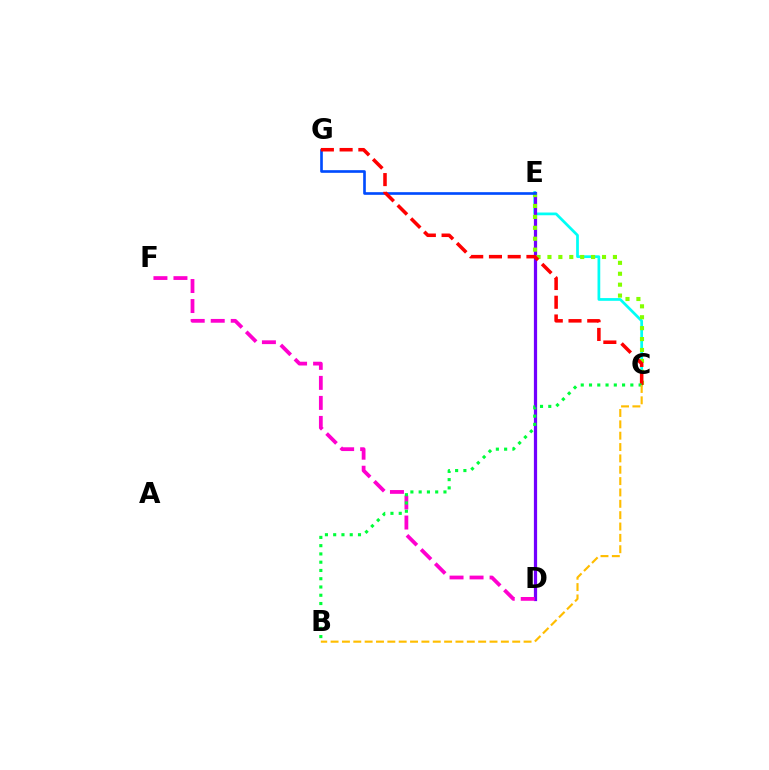{('C', 'E'): [{'color': '#00fff6', 'line_style': 'solid', 'thickness': 1.97}, {'color': '#84ff00', 'line_style': 'dotted', 'thickness': 2.97}], ('D', 'E'): [{'color': '#7200ff', 'line_style': 'solid', 'thickness': 2.32}], ('E', 'G'): [{'color': '#004bff', 'line_style': 'solid', 'thickness': 1.91}], ('D', 'F'): [{'color': '#ff00cf', 'line_style': 'dashed', 'thickness': 2.72}], ('C', 'G'): [{'color': '#ff0000', 'line_style': 'dashed', 'thickness': 2.55}], ('B', 'C'): [{'color': '#00ff39', 'line_style': 'dotted', 'thickness': 2.25}, {'color': '#ffbd00', 'line_style': 'dashed', 'thickness': 1.54}]}